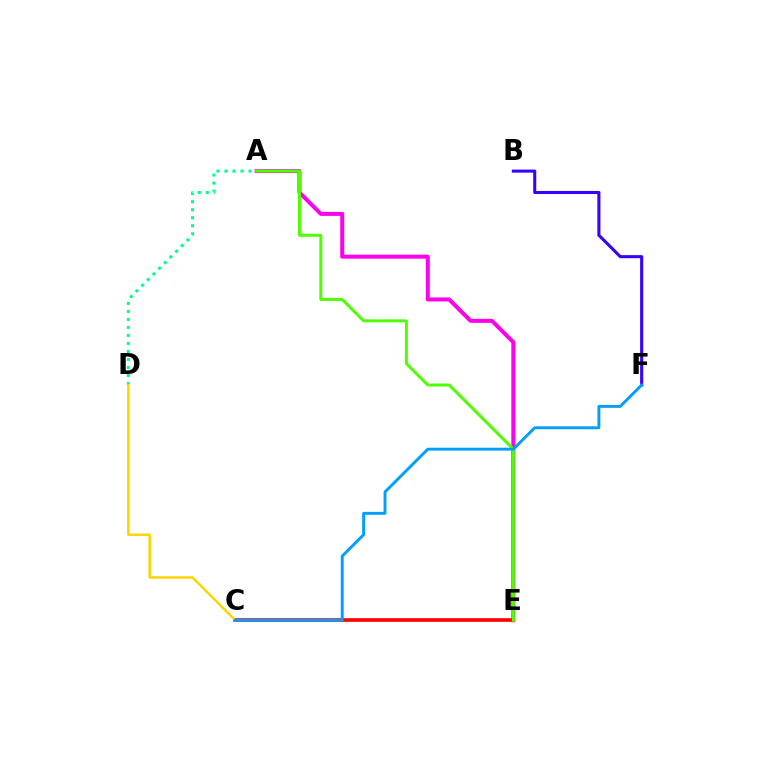{('A', 'E'): [{'color': '#ff00ed', 'line_style': 'solid', 'thickness': 2.88}, {'color': '#4fff00', 'line_style': 'solid', 'thickness': 2.15}], ('B', 'F'): [{'color': '#3700ff', 'line_style': 'solid', 'thickness': 2.21}], ('A', 'D'): [{'color': '#00ff86', 'line_style': 'dotted', 'thickness': 2.18}], ('C', 'E'): [{'color': '#ff0000', 'line_style': 'solid', 'thickness': 2.61}], ('C', 'D'): [{'color': '#ffd500', 'line_style': 'solid', 'thickness': 1.79}], ('C', 'F'): [{'color': '#009eff', 'line_style': 'solid', 'thickness': 2.09}]}